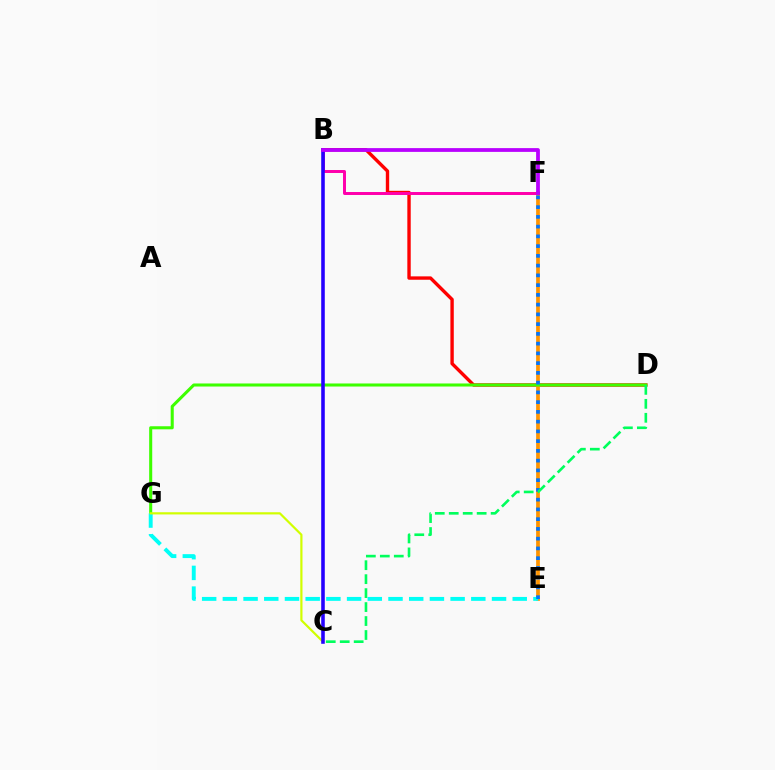{('B', 'D'): [{'color': '#ff0000', 'line_style': 'solid', 'thickness': 2.43}], ('E', 'F'): [{'color': '#ff9400', 'line_style': 'solid', 'thickness': 2.69}, {'color': '#0074ff', 'line_style': 'dotted', 'thickness': 2.65}], ('D', 'G'): [{'color': '#3dff00', 'line_style': 'solid', 'thickness': 2.2}], ('E', 'G'): [{'color': '#00fff6', 'line_style': 'dashed', 'thickness': 2.81}], ('B', 'F'): [{'color': '#ff00ac', 'line_style': 'solid', 'thickness': 2.14}, {'color': '#b900ff', 'line_style': 'solid', 'thickness': 2.71}], ('C', 'G'): [{'color': '#d1ff00', 'line_style': 'solid', 'thickness': 1.58}], ('B', 'C'): [{'color': '#2500ff', 'line_style': 'solid', 'thickness': 2.57}], ('C', 'D'): [{'color': '#00ff5c', 'line_style': 'dashed', 'thickness': 1.9}]}